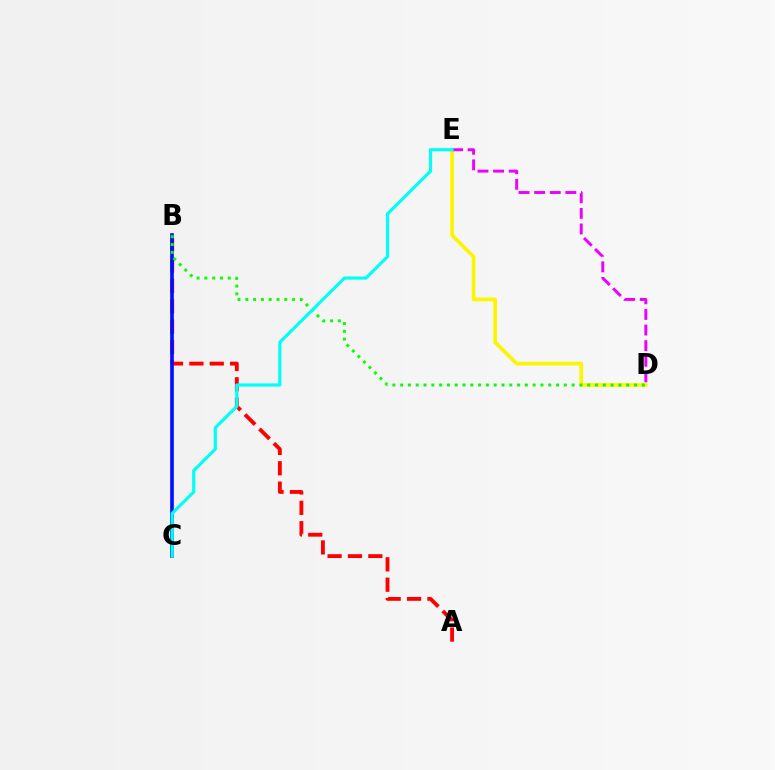{('D', 'E'): [{'color': '#fcf500', 'line_style': 'solid', 'thickness': 2.64}, {'color': '#ee00ff', 'line_style': 'dashed', 'thickness': 2.12}], ('A', 'B'): [{'color': '#ff0000', 'line_style': 'dashed', 'thickness': 2.77}], ('B', 'C'): [{'color': '#0010ff', 'line_style': 'solid', 'thickness': 2.62}], ('B', 'D'): [{'color': '#08ff00', 'line_style': 'dotted', 'thickness': 2.12}], ('C', 'E'): [{'color': '#00fff6', 'line_style': 'solid', 'thickness': 2.28}]}